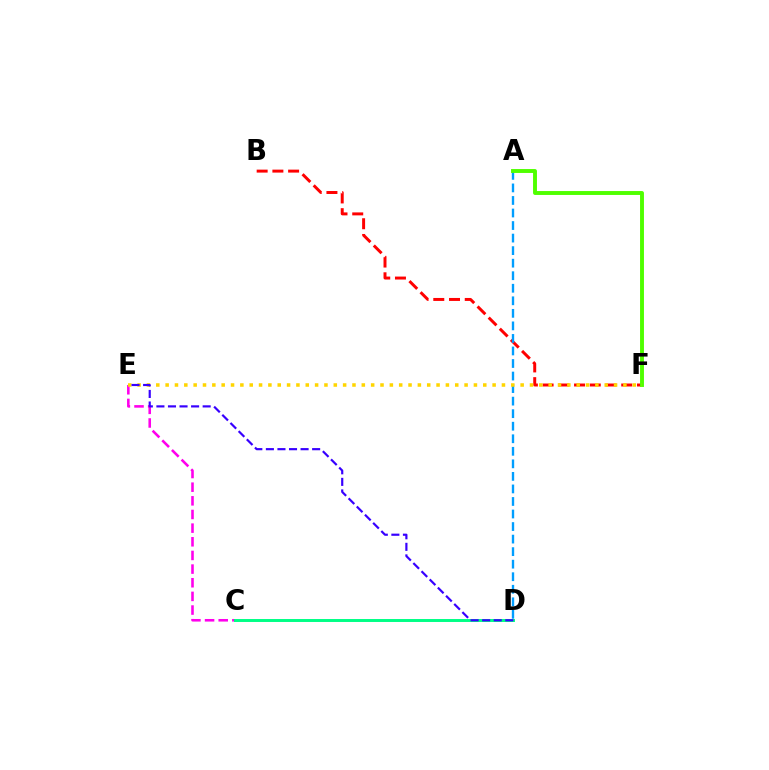{('C', 'E'): [{'color': '#ff00ed', 'line_style': 'dashed', 'thickness': 1.85}], ('B', 'F'): [{'color': '#ff0000', 'line_style': 'dashed', 'thickness': 2.14}], ('A', 'D'): [{'color': '#009eff', 'line_style': 'dashed', 'thickness': 1.7}], ('A', 'F'): [{'color': '#4fff00', 'line_style': 'solid', 'thickness': 2.81}], ('E', 'F'): [{'color': '#ffd500', 'line_style': 'dotted', 'thickness': 2.54}], ('C', 'D'): [{'color': '#00ff86', 'line_style': 'solid', 'thickness': 2.13}], ('D', 'E'): [{'color': '#3700ff', 'line_style': 'dashed', 'thickness': 1.57}]}